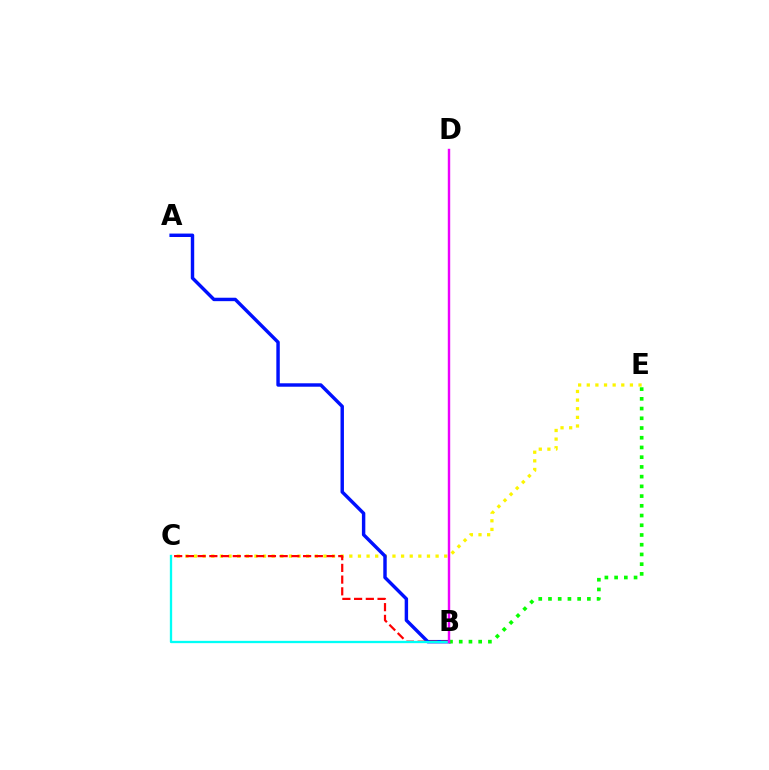{('C', 'E'): [{'color': '#fcf500', 'line_style': 'dotted', 'thickness': 2.34}], ('A', 'B'): [{'color': '#0010ff', 'line_style': 'solid', 'thickness': 2.47}], ('B', 'C'): [{'color': '#ff0000', 'line_style': 'dashed', 'thickness': 1.59}, {'color': '#00fff6', 'line_style': 'solid', 'thickness': 1.67}], ('B', 'E'): [{'color': '#08ff00', 'line_style': 'dotted', 'thickness': 2.64}], ('B', 'D'): [{'color': '#ee00ff', 'line_style': 'solid', 'thickness': 1.74}]}